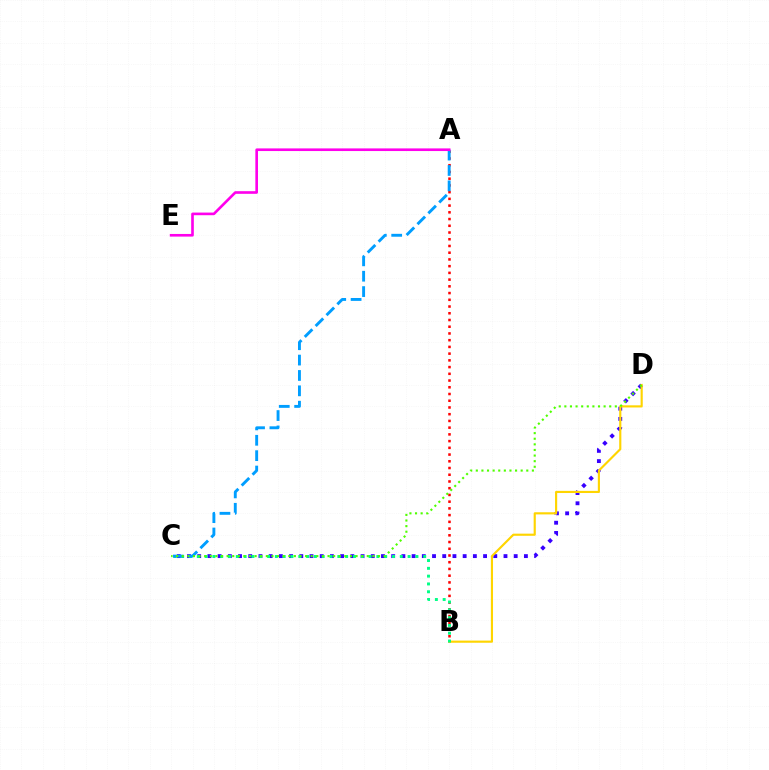{('C', 'D'): [{'color': '#3700ff', 'line_style': 'dotted', 'thickness': 2.77}, {'color': '#4fff00', 'line_style': 'dotted', 'thickness': 1.52}], ('A', 'B'): [{'color': '#ff0000', 'line_style': 'dotted', 'thickness': 1.83}], ('B', 'D'): [{'color': '#ffd500', 'line_style': 'solid', 'thickness': 1.55}], ('B', 'C'): [{'color': '#00ff86', 'line_style': 'dotted', 'thickness': 2.12}], ('A', 'C'): [{'color': '#009eff', 'line_style': 'dashed', 'thickness': 2.09}], ('A', 'E'): [{'color': '#ff00ed', 'line_style': 'solid', 'thickness': 1.9}]}